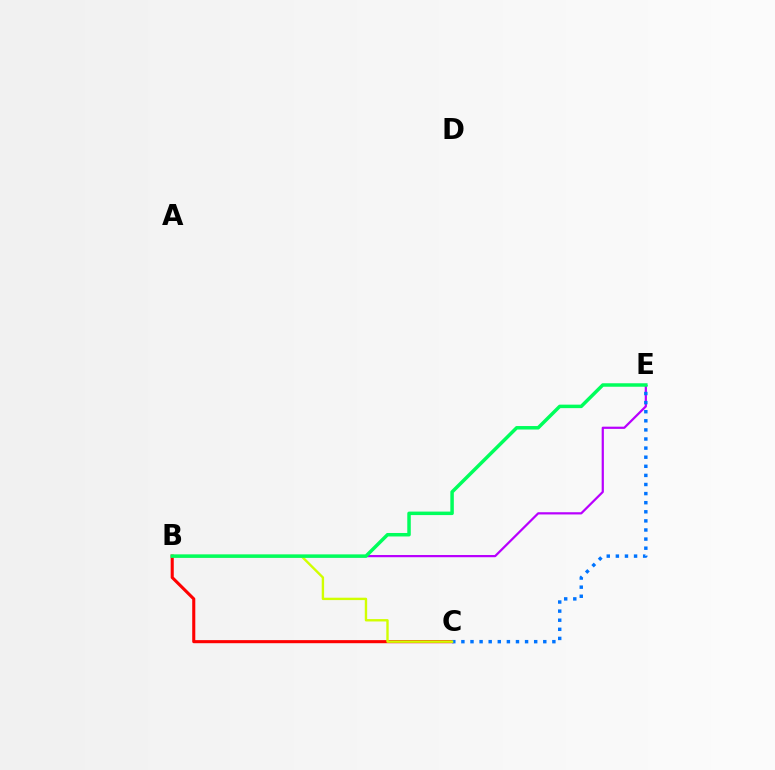{('B', 'C'): [{'color': '#ff0000', 'line_style': 'solid', 'thickness': 2.22}, {'color': '#d1ff00', 'line_style': 'solid', 'thickness': 1.72}], ('B', 'E'): [{'color': '#b900ff', 'line_style': 'solid', 'thickness': 1.6}, {'color': '#00ff5c', 'line_style': 'solid', 'thickness': 2.51}], ('C', 'E'): [{'color': '#0074ff', 'line_style': 'dotted', 'thickness': 2.47}]}